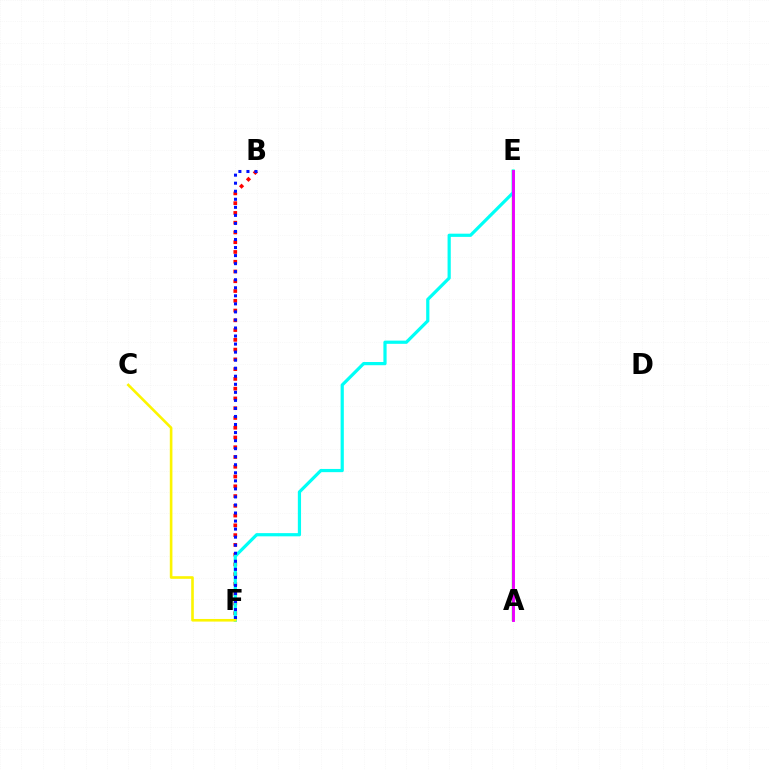{('A', 'E'): [{'color': '#08ff00', 'line_style': 'solid', 'thickness': 1.7}, {'color': '#ee00ff', 'line_style': 'solid', 'thickness': 2.09}], ('B', 'F'): [{'color': '#ff0000', 'line_style': 'dotted', 'thickness': 2.65}, {'color': '#0010ff', 'line_style': 'dotted', 'thickness': 2.19}], ('E', 'F'): [{'color': '#00fff6', 'line_style': 'solid', 'thickness': 2.31}], ('C', 'F'): [{'color': '#fcf500', 'line_style': 'solid', 'thickness': 1.88}]}